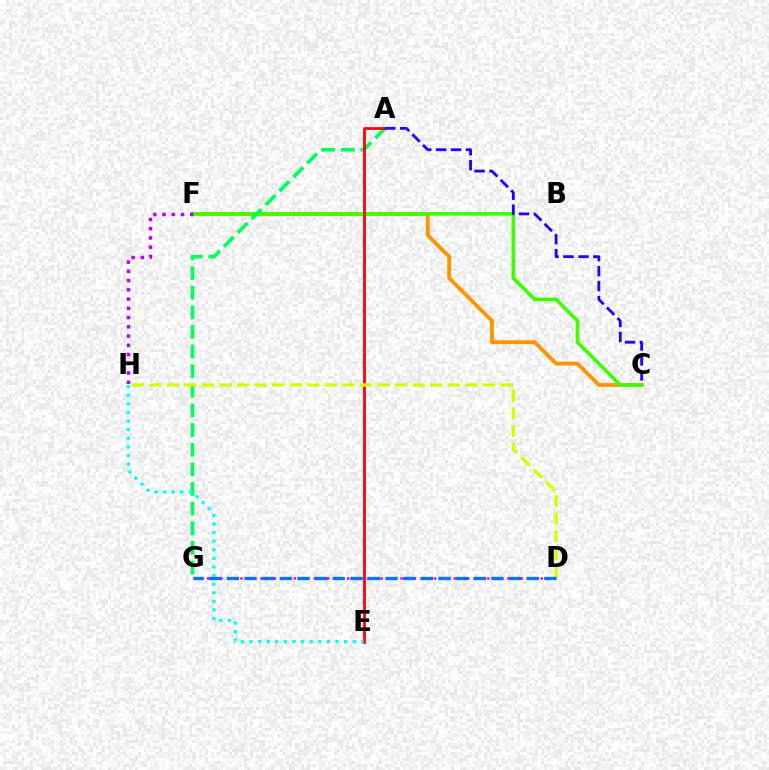{('C', 'F'): [{'color': '#ff9400', 'line_style': 'solid', 'thickness': 2.76}, {'color': '#3dff00', 'line_style': 'solid', 'thickness': 2.61}], ('D', 'G'): [{'color': '#ff00ac', 'line_style': 'dotted', 'thickness': 1.81}, {'color': '#0074ff', 'line_style': 'dashed', 'thickness': 2.4}], ('A', 'G'): [{'color': '#00ff5c', 'line_style': 'dashed', 'thickness': 2.67}], ('F', 'H'): [{'color': '#b900ff', 'line_style': 'dotted', 'thickness': 2.51}], ('A', 'E'): [{'color': '#ff0000', 'line_style': 'solid', 'thickness': 2.0}], ('E', 'H'): [{'color': '#00fff6', 'line_style': 'dotted', 'thickness': 2.34}], ('D', 'H'): [{'color': '#d1ff00', 'line_style': 'dashed', 'thickness': 2.39}], ('A', 'C'): [{'color': '#2500ff', 'line_style': 'dashed', 'thickness': 2.03}]}